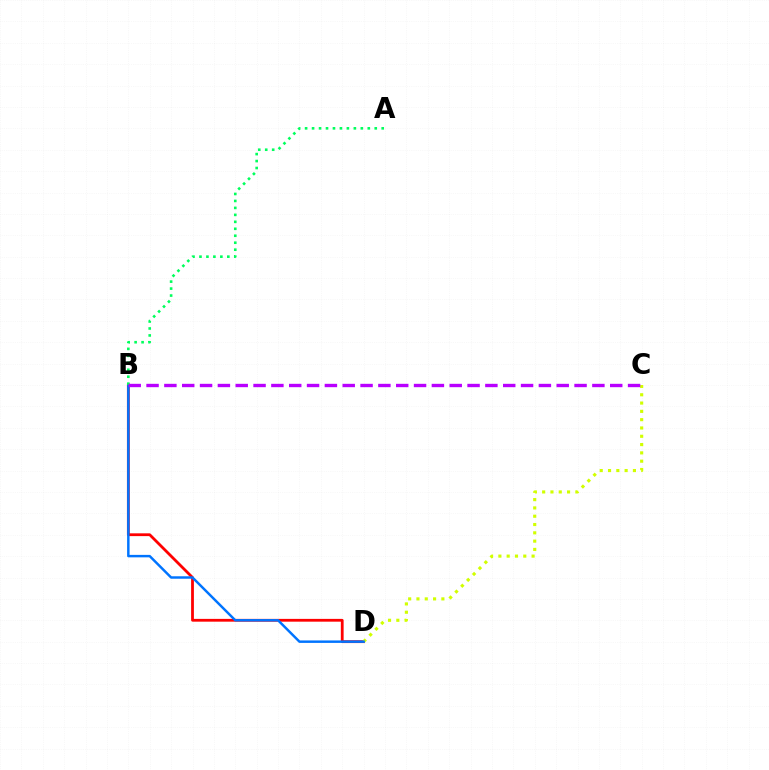{('B', 'D'): [{'color': '#ff0000', 'line_style': 'solid', 'thickness': 2.01}, {'color': '#0074ff', 'line_style': 'solid', 'thickness': 1.77}], ('C', 'D'): [{'color': '#d1ff00', 'line_style': 'dotted', 'thickness': 2.26}], ('A', 'B'): [{'color': '#00ff5c', 'line_style': 'dotted', 'thickness': 1.89}], ('B', 'C'): [{'color': '#b900ff', 'line_style': 'dashed', 'thickness': 2.42}]}